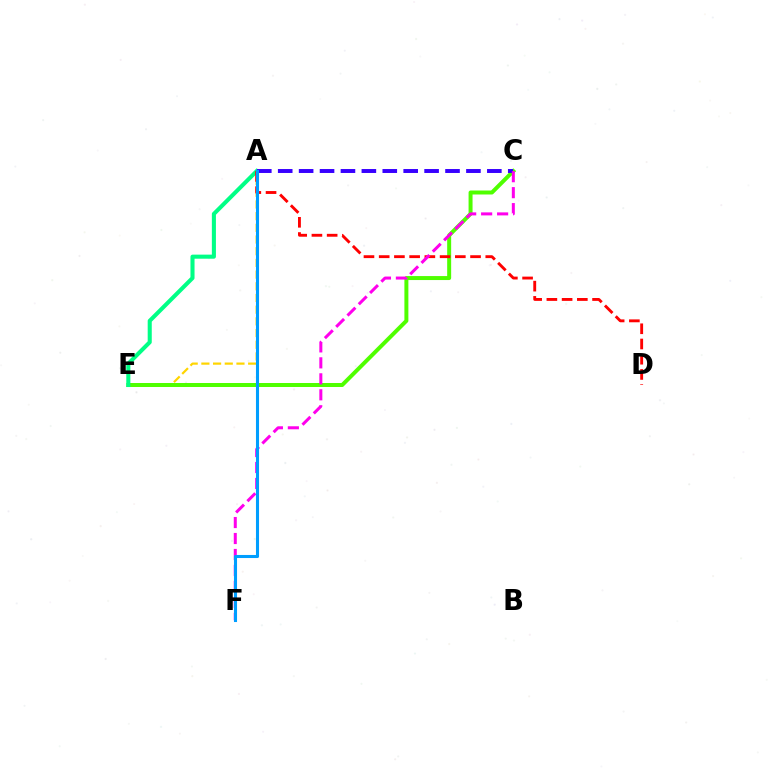{('A', 'E'): [{'color': '#ffd500', 'line_style': 'dashed', 'thickness': 1.59}, {'color': '#00ff86', 'line_style': 'solid', 'thickness': 2.93}], ('C', 'E'): [{'color': '#4fff00', 'line_style': 'solid', 'thickness': 2.87}], ('A', 'D'): [{'color': '#ff0000', 'line_style': 'dashed', 'thickness': 2.07}], ('A', 'C'): [{'color': '#3700ff', 'line_style': 'dashed', 'thickness': 2.84}], ('C', 'F'): [{'color': '#ff00ed', 'line_style': 'dashed', 'thickness': 2.17}], ('A', 'F'): [{'color': '#009eff', 'line_style': 'solid', 'thickness': 2.21}]}